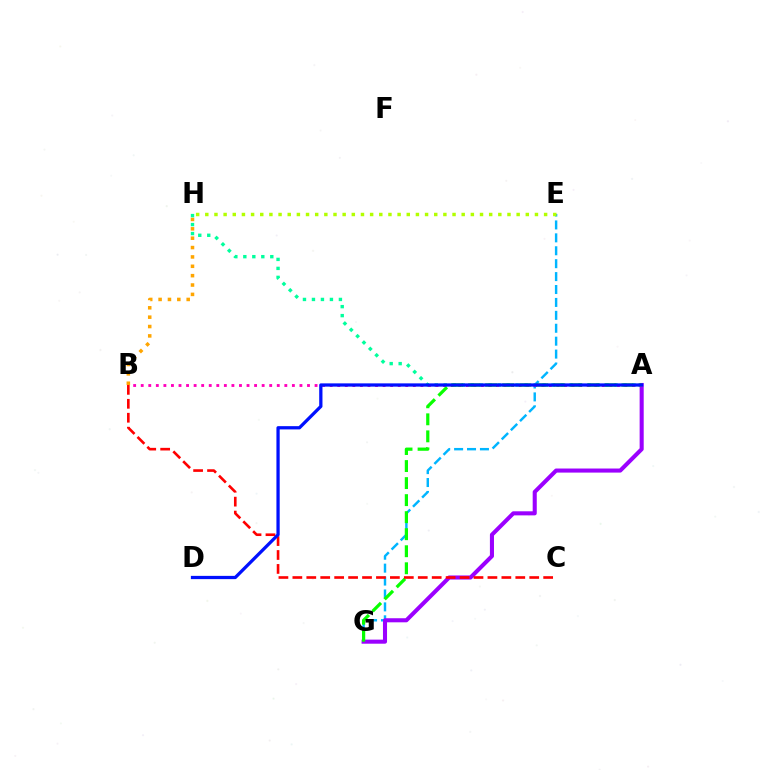{('B', 'H'): [{'color': '#ffa500', 'line_style': 'dotted', 'thickness': 2.54}], ('A', 'H'): [{'color': '#00ff9d', 'line_style': 'dotted', 'thickness': 2.44}], ('E', 'G'): [{'color': '#00b5ff', 'line_style': 'dashed', 'thickness': 1.75}], ('A', 'G'): [{'color': '#9b00ff', 'line_style': 'solid', 'thickness': 2.93}, {'color': '#08ff00', 'line_style': 'dashed', 'thickness': 2.31}], ('E', 'H'): [{'color': '#b3ff00', 'line_style': 'dotted', 'thickness': 2.49}], ('A', 'B'): [{'color': '#ff00bd', 'line_style': 'dotted', 'thickness': 2.05}], ('B', 'C'): [{'color': '#ff0000', 'line_style': 'dashed', 'thickness': 1.89}], ('A', 'D'): [{'color': '#0010ff', 'line_style': 'solid', 'thickness': 2.35}]}